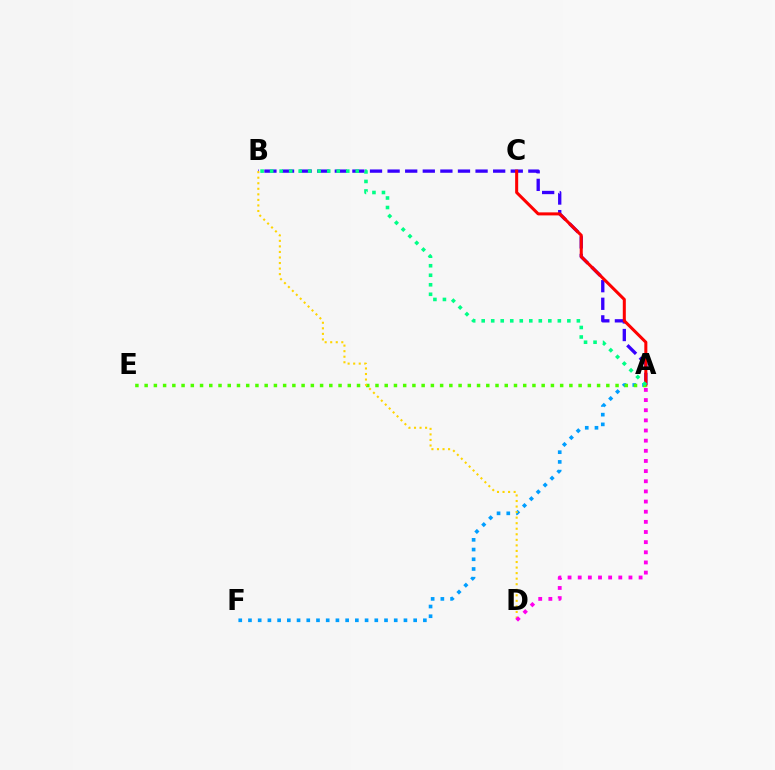{('A', 'B'): [{'color': '#3700ff', 'line_style': 'dashed', 'thickness': 2.39}, {'color': '#00ff86', 'line_style': 'dotted', 'thickness': 2.59}], ('A', 'C'): [{'color': '#ff0000', 'line_style': 'solid', 'thickness': 2.18}], ('A', 'F'): [{'color': '#009eff', 'line_style': 'dotted', 'thickness': 2.64}], ('A', 'E'): [{'color': '#4fff00', 'line_style': 'dotted', 'thickness': 2.51}], ('B', 'D'): [{'color': '#ffd500', 'line_style': 'dotted', 'thickness': 1.51}], ('A', 'D'): [{'color': '#ff00ed', 'line_style': 'dotted', 'thickness': 2.76}]}